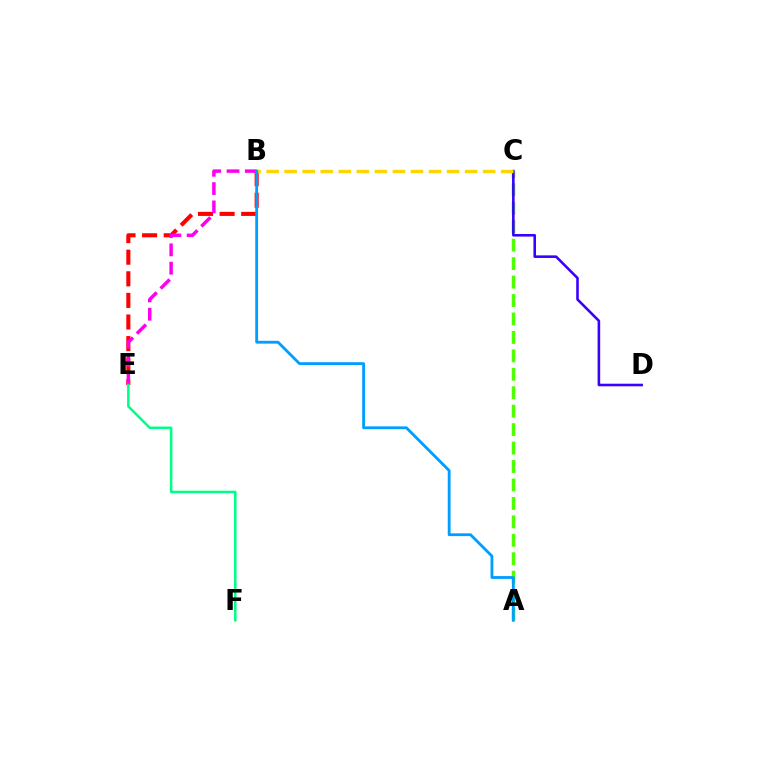{('B', 'E'): [{'color': '#ff0000', 'line_style': 'dashed', 'thickness': 2.93}, {'color': '#ff00ed', 'line_style': 'dashed', 'thickness': 2.49}], ('A', 'C'): [{'color': '#4fff00', 'line_style': 'dashed', 'thickness': 2.51}], ('C', 'D'): [{'color': '#3700ff', 'line_style': 'solid', 'thickness': 1.86}], ('B', 'C'): [{'color': '#ffd500', 'line_style': 'dashed', 'thickness': 2.45}], ('E', 'F'): [{'color': '#00ff86', 'line_style': 'solid', 'thickness': 1.82}], ('A', 'B'): [{'color': '#009eff', 'line_style': 'solid', 'thickness': 2.03}]}